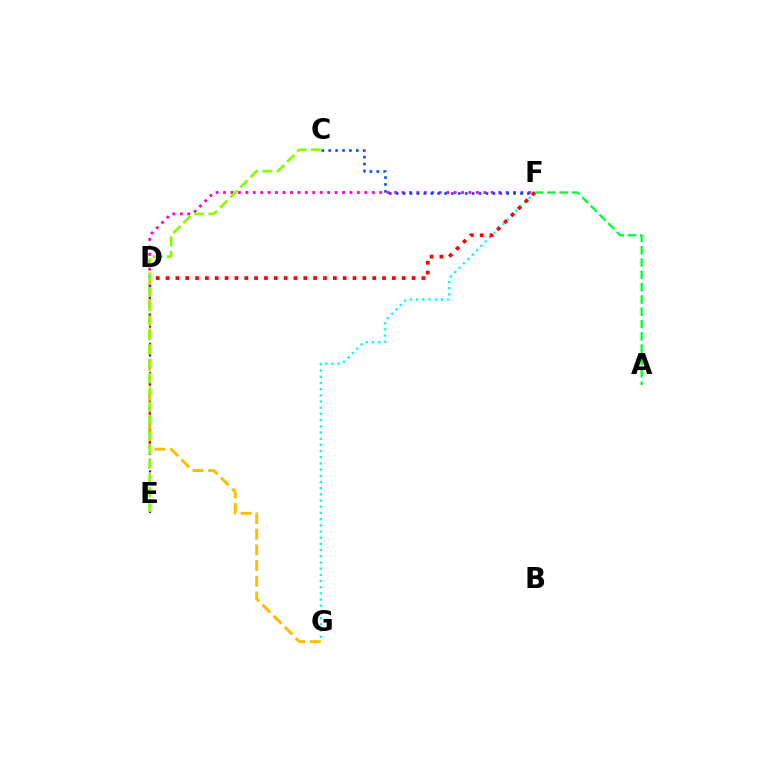{('D', 'F'): [{'color': '#ff00cf', 'line_style': 'dotted', 'thickness': 2.02}, {'color': '#ff0000', 'line_style': 'dotted', 'thickness': 2.67}], ('D', 'G'): [{'color': '#ffbd00', 'line_style': 'dashed', 'thickness': 2.13}], ('D', 'E'): [{'color': '#7200ff', 'line_style': 'dotted', 'thickness': 1.57}], ('C', 'E'): [{'color': '#84ff00', 'line_style': 'dashed', 'thickness': 1.95}], ('F', 'G'): [{'color': '#00fff6', 'line_style': 'dotted', 'thickness': 1.68}], ('C', 'F'): [{'color': '#004bff', 'line_style': 'dotted', 'thickness': 1.88}], ('A', 'F'): [{'color': '#00ff39', 'line_style': 'dashed', 'thickness': 1.67}]}